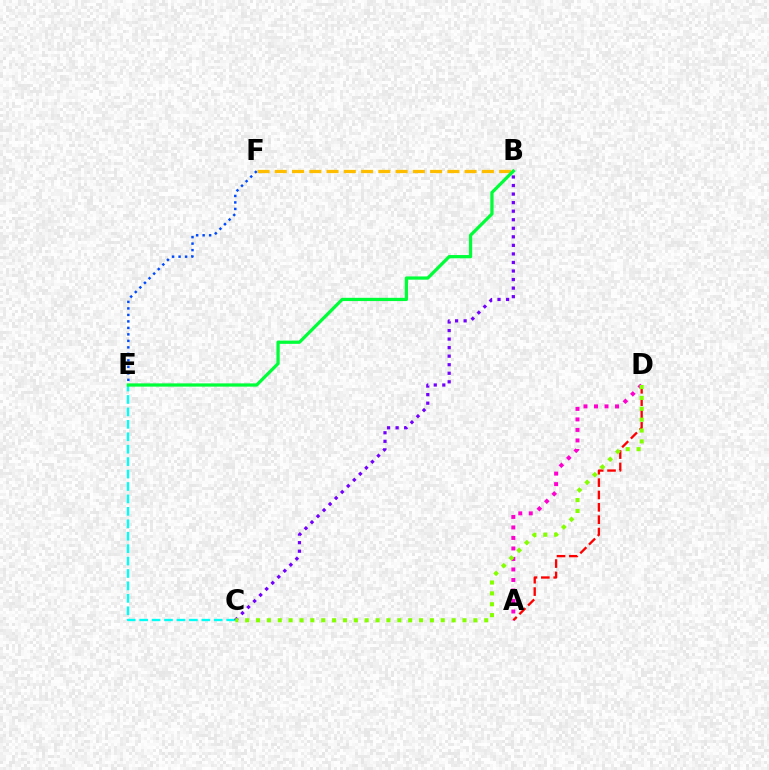{('B', 'F'): [{'color': '#ffbd00', 'line_style': 'dashed', 'thickness': 2.34}], ('C', 'E'): [{'color': '#00fff6', 'line_style': 'dashed', 'thickness': 1.69}], ('A', 'D'): [{'color': '#ff0000', 'line_style': 'dashed', 'thickness': 1.68}, {'color': '#ff00cf', 'line_style': 'dotted', 'thickness': 2.86}], ('E', 'F'): [{'color': '#004bff', 'line_style': 'dotted', 'thickness': 1.76}], ('B', 'E'): [{'color': '#00ff39', 'line_style': 'solid', 'thickness': 2.34}], ('B', 'C'): [{'color': '#7200ff', 'line_style': 'dotted', 'thickness': 2.32}], ('C', 'D'): [{'color': '#84ff00', 'line_style': 'dotted', 'thickness': 2.95}]}